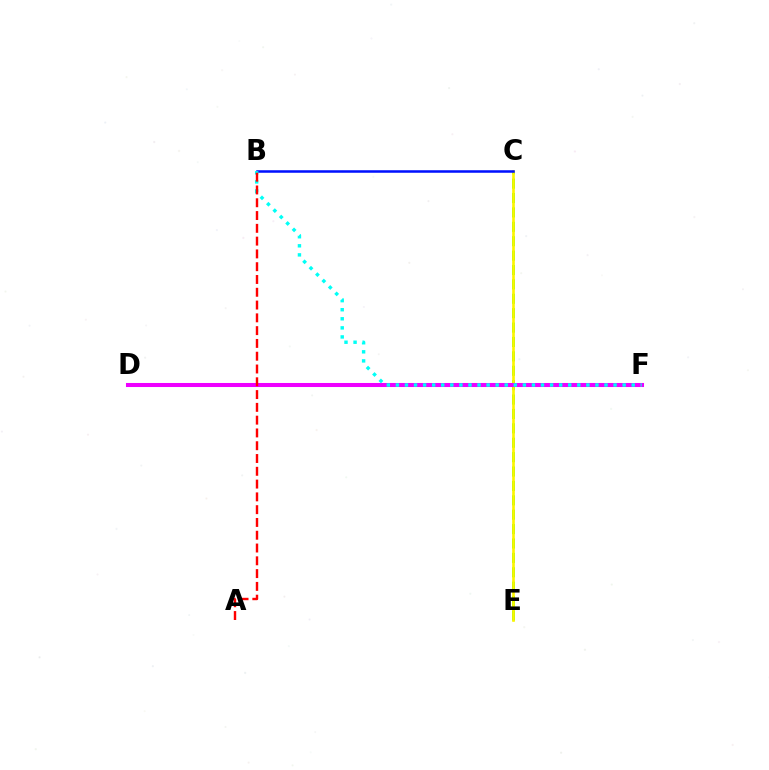{('C', 'E'): [{'color': '#08ff00', 'line_style': 'dashed', 'thickness': 1.96}, {'color': '#fcf500', 'line_style': 'solid', 'thickness': 1.91}], ('D', 'F'): [{'color': '#ee00ff', 'line_style': 'solid', 'thickness': 2.91}], ('B', 'C'): [{'color': '#0010ff', 'line_style': 'solid', 'thickness': 1.82}], ('B', 'F'): [{'color': '#00fff6', 'line_style': 'dotted', 'thickness': 2.46}], ('A', 'B'): [{'color': '#ff0000', 'line_style': 'dashed', 'thickness': 1.74}]}